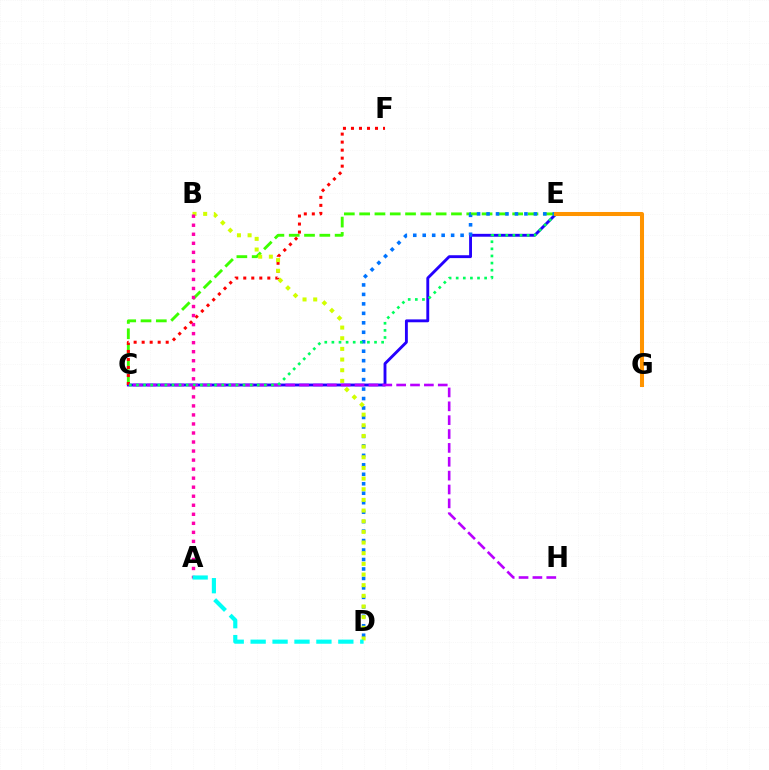{('C', 'E'): [{'color': '#2500ff', 'line_style': 'solid', 'thickness': 2.07}, {'color': '#3dff00', 'line_style': 'dashed', 'thickness': 2.08}, {'color': '#00ff5c', 'line_style': 'dotted', 'thickness': 1.93}], ('D', 'E'): [{'color': '#0074ff', 'line_style': 'dotted', 'thickness': 2.57}], ('C', 'F'): [{'color': '#ff0000', 'line_style': 'dotted', 'thickness': 2.18}], ('C', 'H'): [{'color': '#b900ff', 'line_style': 'dashed', 'thickness': 1.88}], ('B', 'D'): [{'color': '#d1ff00', 'line_style': 'dotted', 'thickness': 2.9}], ('A', 'B'): [{'color': '#ff00ac', 'line_style': 'dotted', 'thickness': 2.45}], ('E', 'G'): [{'color': '#ff9400', 'line_style': 'solid', 'thickness': 2.91}], ('A', 'D'): [{'color': '#00fff6', 'line_style': 'dashed', 'thickness': 2.98}]}